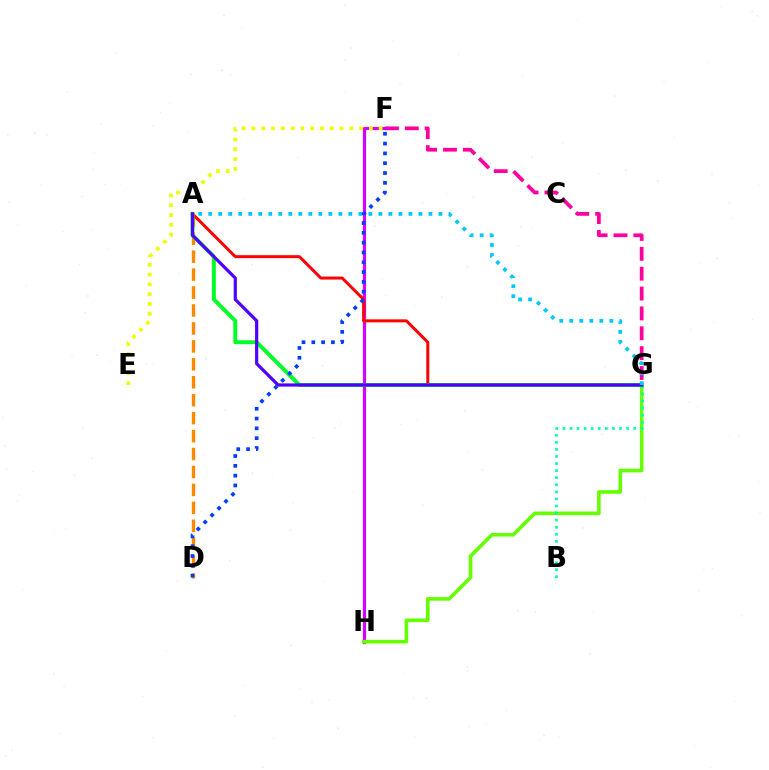{('A', 'D'): [{'color': '#ff8800', 'line_style': 'dashed', 'thickness': 2.44}], ('F', 'G'): [{'color': '#ff00a0', 'line_style': 'dashed', 'thickness': 2.7}], ('F', 'H'): [{'color': '#d600ff', 'line_style': 'solid', 'thickness': 2.29}], ('A', 'G'): [{'color': '#ff0000', 'line_style': 'solid', 'thickness': 2.15}, {'color': '#00ff27', 'line_style': 'solid', 'thickness': 2.82}, {'color': '#4f00ff', 'line_style': 'solid', 'thickness': 2.3}, {'color': '#00c7ff', 'line_style': 'dotted', 'thickness': 2.72}], ('G', 'H'): [{'color': '#66ff00', 'line_style': 'solid', 'thickness': 2.58}], ('E', 'F'): [{'color': '#eeff00', 'line_style': 'dotted', 'thickness': 2.66}], ('B', 'G'): [{'color': '#00ffaf', 'line_style': 'dotted', 'thickness': 1.92}], ('D', 'F'): [{'color': '#003fff', 'line_style': 'dotted', 'thickness': 2.67}]}